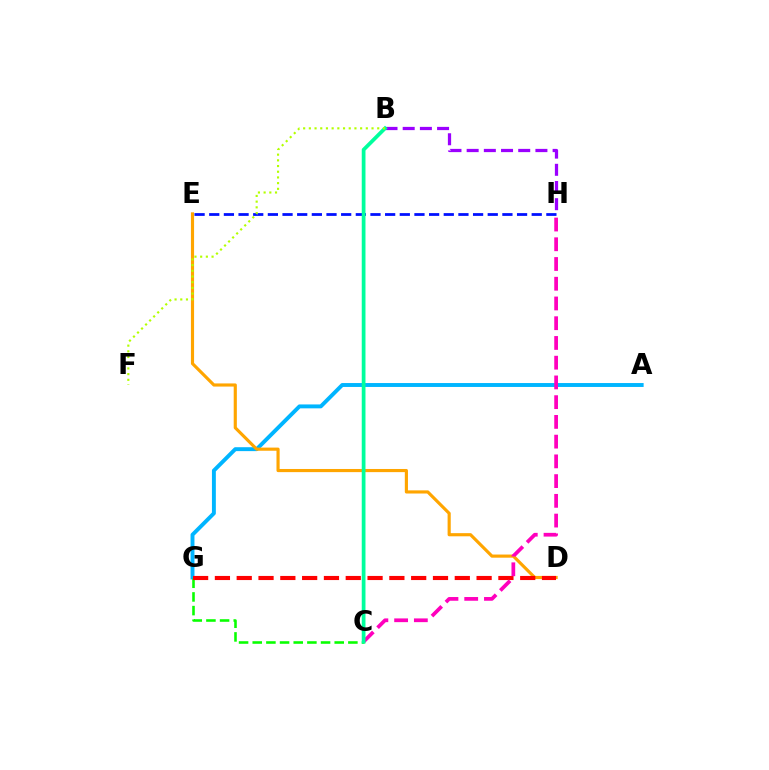{('A', 'G'): [{'color': '#00b5ff', 'line_style': 'solid', 'thickness': 2.82}], ('D', 'E'): [{'color': '#ffa500', 'line_style': 'solid', 'thickness': 2.27}], ('E', 'H'): [{'color': '#0010ff', 'line_style': 'dashed', 'thickness': 1.99}], ('C', 'G'): [{'color': '#08ff00', 'line_style': 'dashed', 'thickness': 1.86}], ('D', 'G'): [{'color': '#ff0000', 'line_style': 'dashed', 'thickness': 2.96}], ('B', 'H'): [{'color': '#9b00ff', 'line_style': 'dashed', 'thickness': 2.34}], ('C', 'H'): [{'color': '#ff00bd', 'line_style': 'dashed', 'thickness': 2.68}], ('B', 'C'): [{'color': '#00ff9d', 'line_style': 'solid', 'thickness': 2.69}], ('B', 'F'): [{'color': '#b3ff00', 'line_style': 'dotted', 'thickness': 1.55}]}